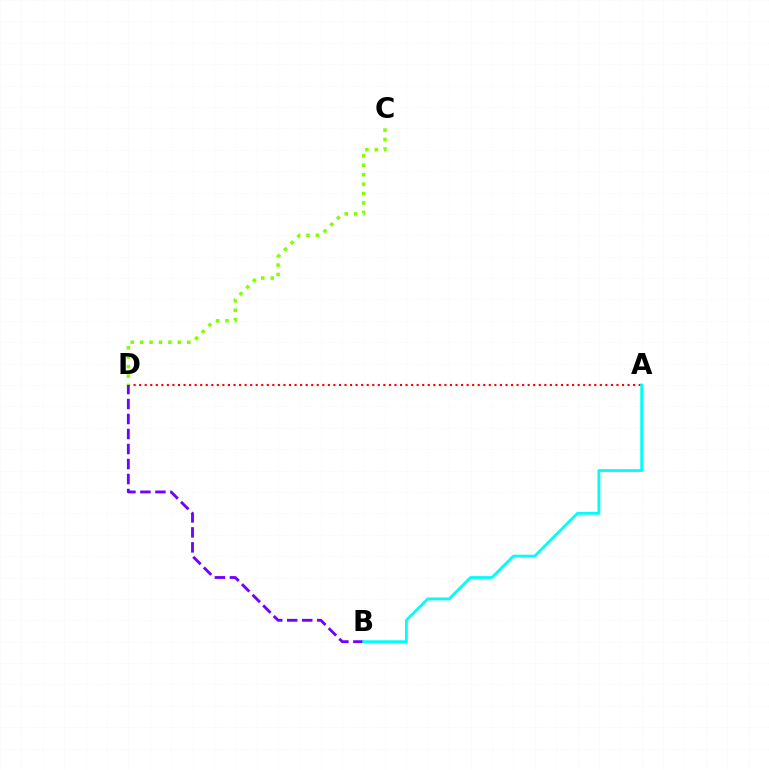{('A', 'D'): [{'color': '#ff0000', 'line_style': 'dotted', 'thickness': 1.51}], ('B', 'D'): [{'color': '#7200ff', 'line_style': 'dashed', 'thickness': 2.04}], ('C', 'D'): [{'color': '#84ff00', 'line_style': 'dotted', 'thickness': 2.56}], ('A', 'B'): [{'color': '#00fff6', 'line_style': 'solid', 'thickness': 2.02}]}